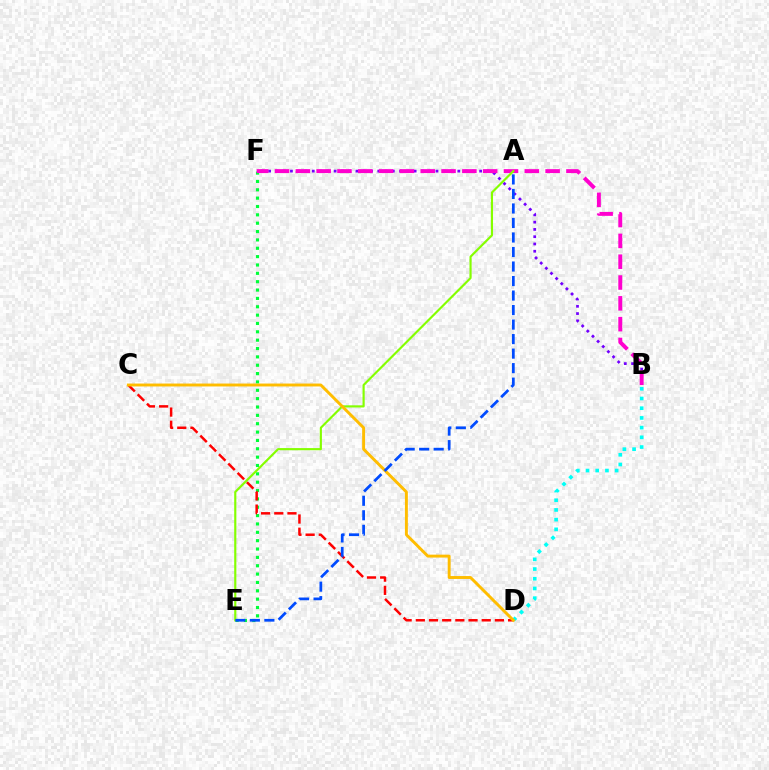{('B', 'D'): [{'color': '#00fff6', 'line_style': 'dotted', 'thickness': 2.64}], ('B', 'F'): [{'color': '#7200ff', 'line_style': 'dotted', 'thickness': 1.98}, {'color': '#ff00cf', 'line_style': 'dashed', 'thickness': 2.83}], ('E', 'F'): [{'color': '#00ff39', 'line_style': 'dotted', 'thickness': 2.27}], ('C', 'D'): [{'color': '#ff0000', 'line_style': 'dashed', 'thickness': 1.79}, {'color': '#ffbd00', 'line_style': 'solid', 'thickness': 2.1}], ('A', 'E'): [{'color': '#84ff00', 'line_style': 'solid', 'thickness': 1.55}, {'color': '#004bff', 'line_style': 'dashed', 'thickness': 1.97}]}